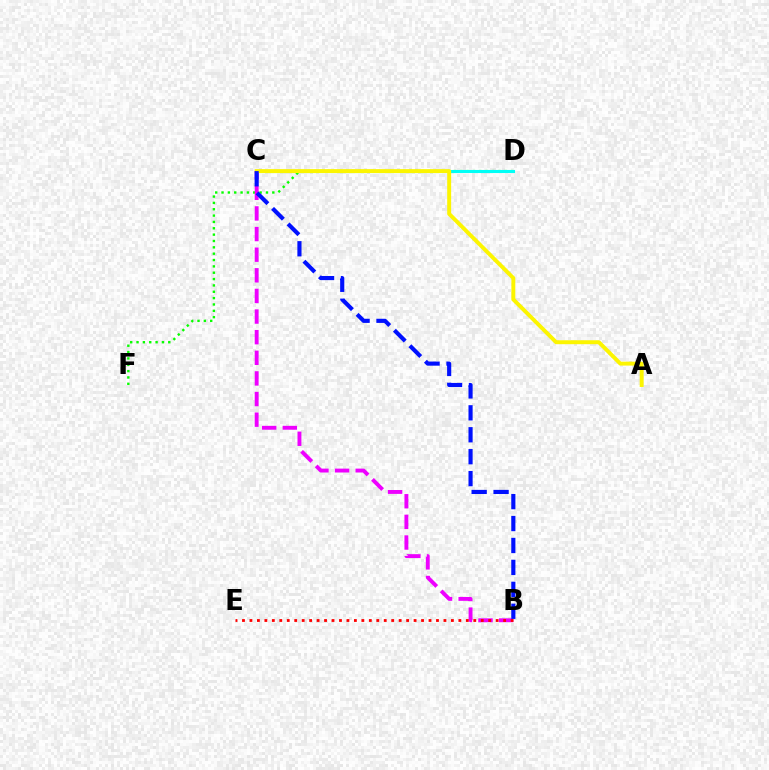{('D', 'F'): [{'color': '#08ff00', 'line_style': 'dotted', 'thickness': 1.72}], ('B', 'C'): [{'color': '#ee00ff', 'line_style': 'dashed', 'thickness': 2.8}, {'color': '#0010ff', 'line_style': 'dashed', 'thickness': 2.98}], ('B', 'E'): [{'color': '#ff0000', 'line_style': 'dotted', 'thickness': 2.03}], ('C', 'D'): [{'color': '#00fff6', 'line_style': 'solid', 'thickness': 2.21}], ('A', 'C'): [{'color': '#fcf500', 'line_style': 'solid', 'thickness': 2.84}]}